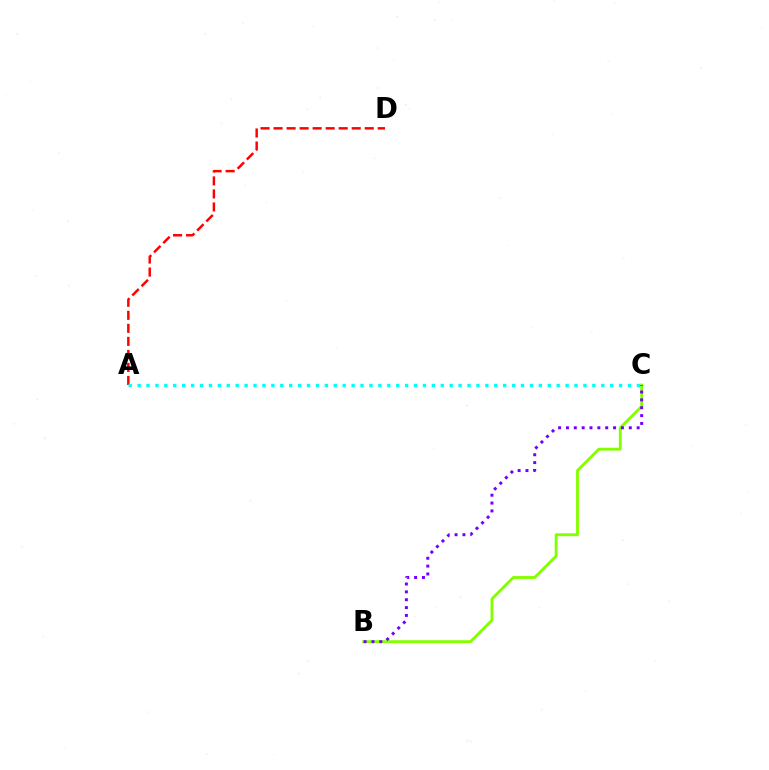{('B', 'C'): [{'color': '#84ff00', 'line_style': 'solid', 'thickness': 2.07}, {'color': '#7200ff', 'line_style': 'dotted', 'thickness': 2.13}], ('A', 'D'): [{'color': '#ff0000', 'line_style': 'dashed', 'thickness': 1.77}], ('A', 'C'): [{'color': '#00fff6', 'line_style': 'dotted', 'thickness': 2.42}]}